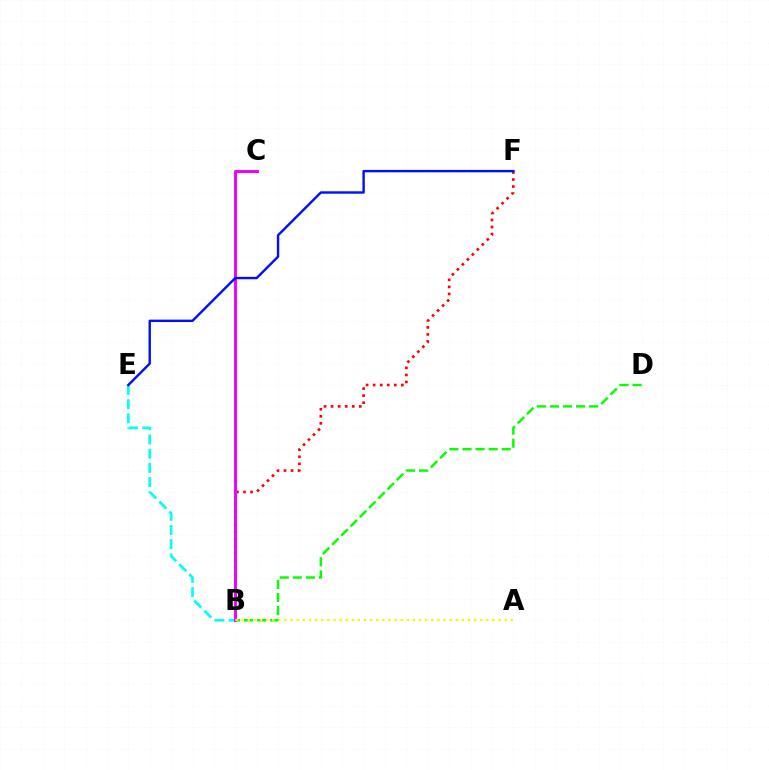{('B', 'F'): [{'color': '#ff0000', 'line_style': 'dotted', 'thickness': 1.92}], ('B', 'E'): [{'color': '#00fff6', 'line_style': 'dashed', 'thickness': 1.93}], ('B', 'D'): [{'color': '#08ff00', 'line_style': 'dashed', 'thickness': 1.78}], ('B', 'C'): [{'color': '#ee00ff', 'line_style': 'solid', 'thickness': 2.11}], ('A', 'B'): [{'color': '#fcf500', 'line_style': 'dotted', 'thickness': 1.66}], ('E', 'F'): [{'color': '#0010ff', 'line_style': 'solid', 'thickness': 1.74}]}